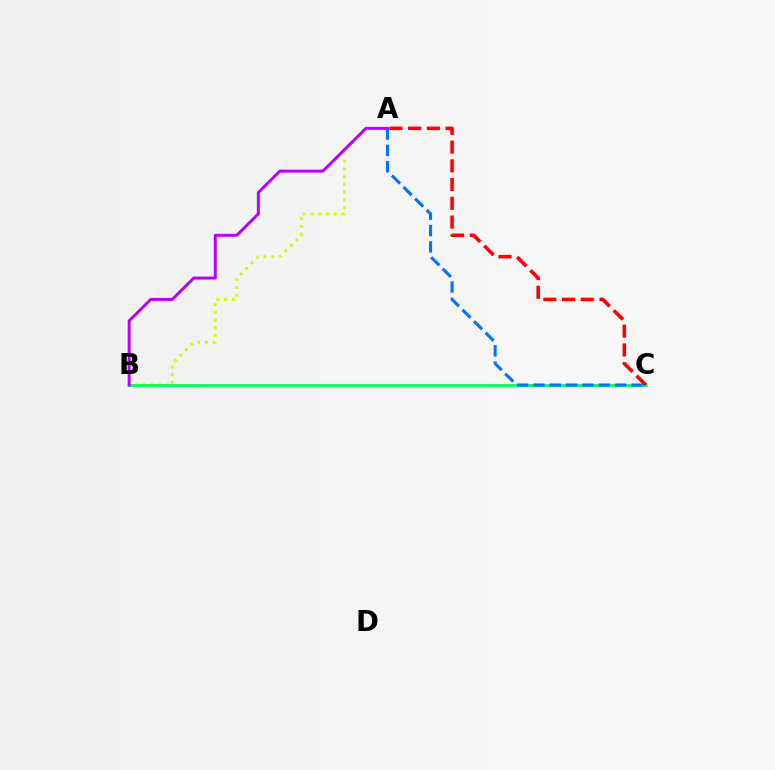{('A', 'B'): [{'color': '#d1ff00', 'line_style': 'dotted', 'thickness': 2.1}, {'color': '#b900ff', 'line_style': 'solid', 'thickness': 2.13}], ('B', 'C'): [{'color': '#00ff5c', 'line_style': 'solid', 'thickness': 1.99}], ('A', 'C'): [{'color': '#0074ff', 'line_style': 'dashed', 'thickness': 2.22}, {'color': '#ff0000', 'line_style': 'dashed', 'thickness': 2.55}]}